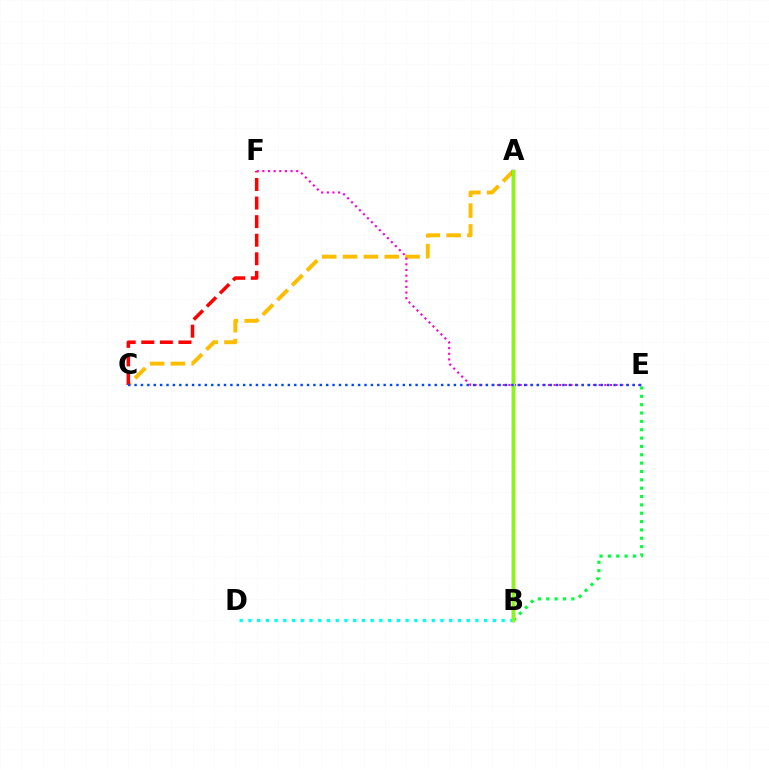{('A', 'C'): [{'color': '#ffbd00', 'line_style': 'dashed', 'thickness': 2.83}], ('B', 'E'): [{'color': '#00ff39', 'line_style': 'dotted', 'thickness': 2.27}], ('A', 'B'): [{'color': '#7200ff', 'line_style': 'solid', 'thickness': 2.36}, {'color': '#84ff00', 'line_style': 'solid', 'thickness': 2.34}], ('C', 'F'): [{'color': '#ff0000', 'line_style': 'dashed', 'thickness': 2.52}], ('E', 'F'): [{'color': '#ff00cf', 'line_style': 'dotted', 'thickness': 1.53}], ('B', 'D'): [{'color': '#00fff6', 'line_style': 'dotted', 'thickness': 2.37}], ('C', 'E'): [{'color': '#004bff', 'line_style': 'dotted', 'thickness': 1.74}]}